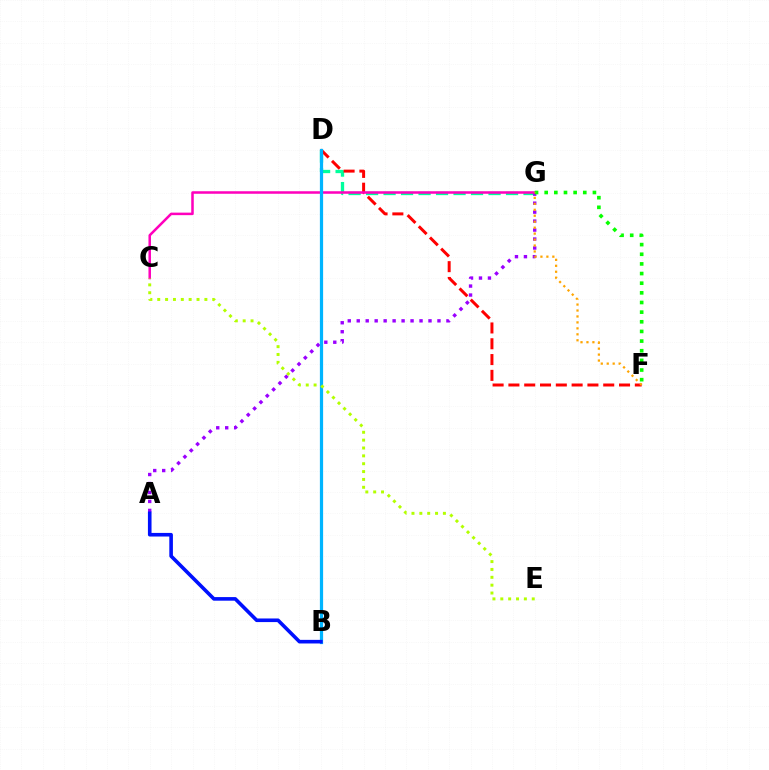{('D', 'G'): [{'color': '#00ff9d', 'line_style': 'dashed', 'thickness': 2.38}], ('D', 'F'): [{'color': '#ff0000', 'line_style': 'dashed', 'thickness': 2.15}], ('A', 'G'): [{'color': '#9b00ff', 'line_style': 'dotted', 'thickness': 2.44}], ('C', 'G'): [{'color': '#ff00bd', 'line_style': 'solid', 'thickness': 1.81}], ('B', 'D'): [{'color': '#00b5ff', 'line_style': 'solid', 'thickness': 2.32}], ('F', 'G'): [{'color': '#08ff00', 'line_style': 'dotted', 'thickness': 2.62}, {'color': '#ffa500', 'line_style': 'dotted', 'thickness': 1.62}], ('A', 'B'): [{'color': '#0010ff', 'line_style': 'solid', 'thickness': 2.6}], ('C', 'E'): [{'color': '#b3ff00', 'line_style': 'dotted', 'thickness': 2.14}]}